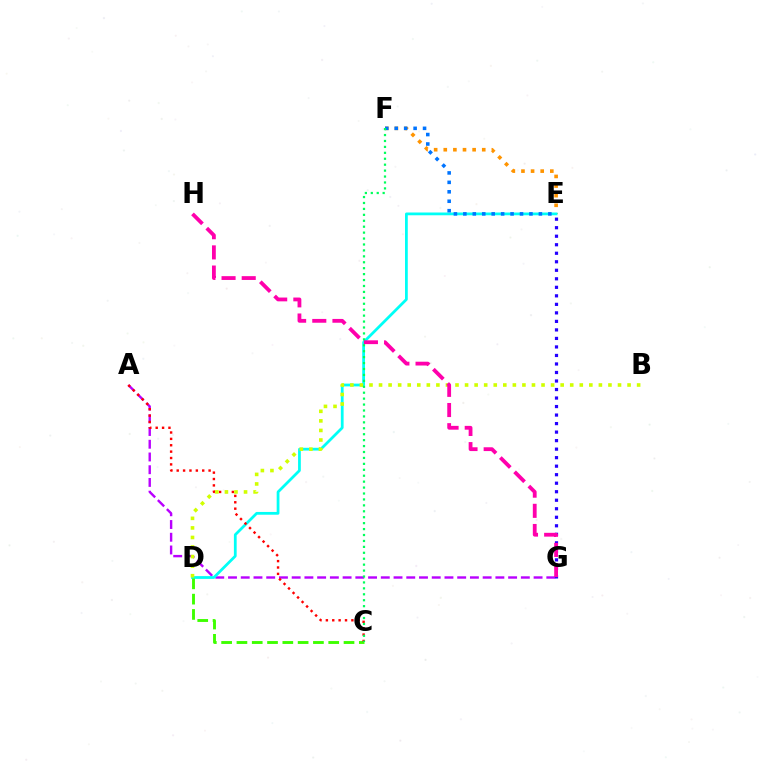{('A', 'G'): [{'color': '#b900ff', 'line_style': 'dashed', 'thickness': 1.73}], ('E', 'F'): [{'color': '#ff9400', 'line_style': 'dotted', 'thickness': 2.61}, {'color': '#0074ff', 'line_style': 'dotted', 'thickness': 2.57}], ('D', 'E'): [{'color': '#00fff6', 'line_style': 'solid', 'thickness': 1.99}], ('C', 'D'): [{'color': '#3dff00', 'line_style': 'dashed', 'thickness': 2.08}], ('A', 'C'): [{'color': '#ff0000', 'line_style': 'dotted', 'thickness': 1.73}], ('E', 'G'): [{'color': '#2500ff', 'line_style': 'dotted', 'thickness': 2.31}], ('B', 'D'): [{'color': '#d1ff00', 'line_style': 'dotted', 'thickness': 2.6}], ('C', 'F'): [{'color': '#00ff5c', 'line_style': 'dotted', 'thickness': 1.61}], ('G', 'H'): [{'color': '#ff00ac', 'line_style': 'dashed', 'thickness': 2.74}]}